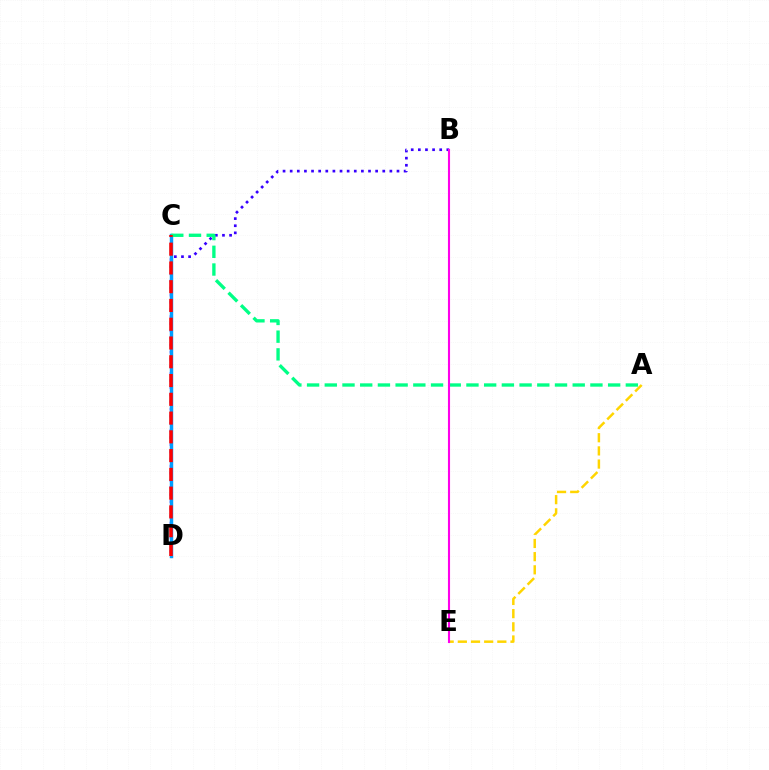{('B', 'D'): [{'color': '#3700ff', 'line_style': 'dotted', 'thickness': 1.93}], ('C', 'D'): [{'color': '#4fff00', 'line_style': 'dotted', 'thickness': 2.17}, {'color': '#009eff', 'line_style': 'solid', 'thickness': 2.48}, {'color': '#ff0000', 'line_style': 'dashed', 'thickness': 2.55}], ('A', 'C'): [{'color': '#00ff86', 'line_style': 'dashed', 'thickness': 2.41}], ('A', 'E'): [{'color': '#ffd500', 'line_style': 'dashed', 'thickness': 1.79}], ('B', 'E'): [{'color': '#ff00ed', 'line_style': 'solid', 'thickness': 1.52}]}